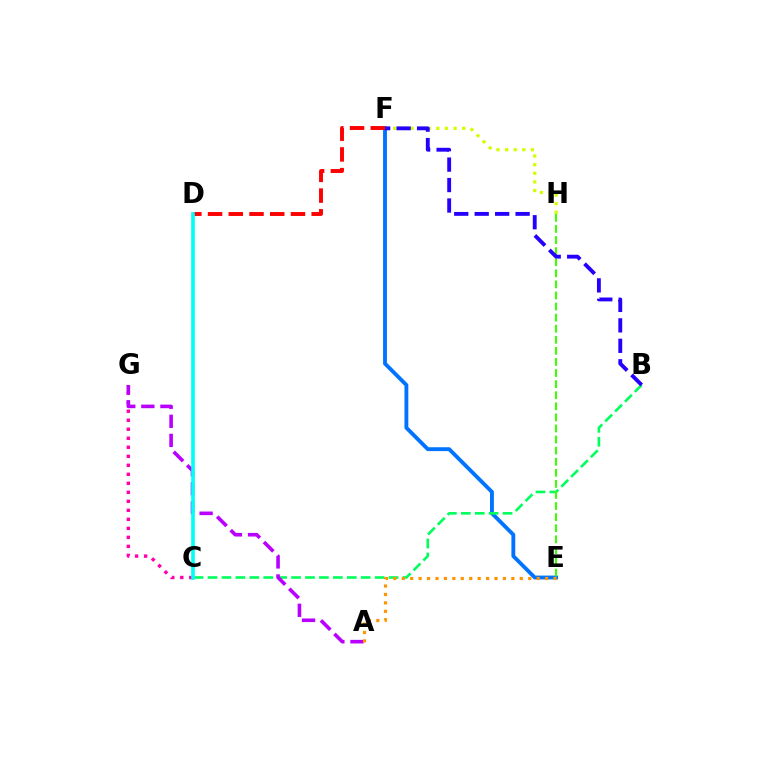{('C', 'G'): [{'color': '#ff00ac', 'line_style': 'dotted', 'thickness': 2.45}], ('E', 'F'): [{'color': '#0074ff', 'line_style': 'solid', 'thickness': 2.77}], ('B', 'C'): [{'color': '#00ff5c', 'line_style': 'dashed', 'thickness': 1.89}], ('A', 'G'): [{'color': '#b900ff', 'line_style': 'dashed', 'thickness': 2.59}], ('A', 'E'): [{'color': '#ff9400', 'line_style': 'dotted', 'thickness': 2.29}], ('D', 'F'): [{'color': '#ff0000', 'line_style': 'dashed', 'thickness': 2.82}], ('E', 'H'): [{'color': '#3dff00', 'line_style': 'dashed', 'thickness': 1.51}], ('F', 'H'): [{'color': '#d1ff00', 'line_style': 'dotted', 'thickness': 2.34}], ('B', 'F'): [{'color': '#2500ff', 'line_style': 'dashed', 'thickness': 2.78}], ('C', 'D'): [{'color': '#00fff6', 'line_style': 'solid', 'thickness': 2.63}]}